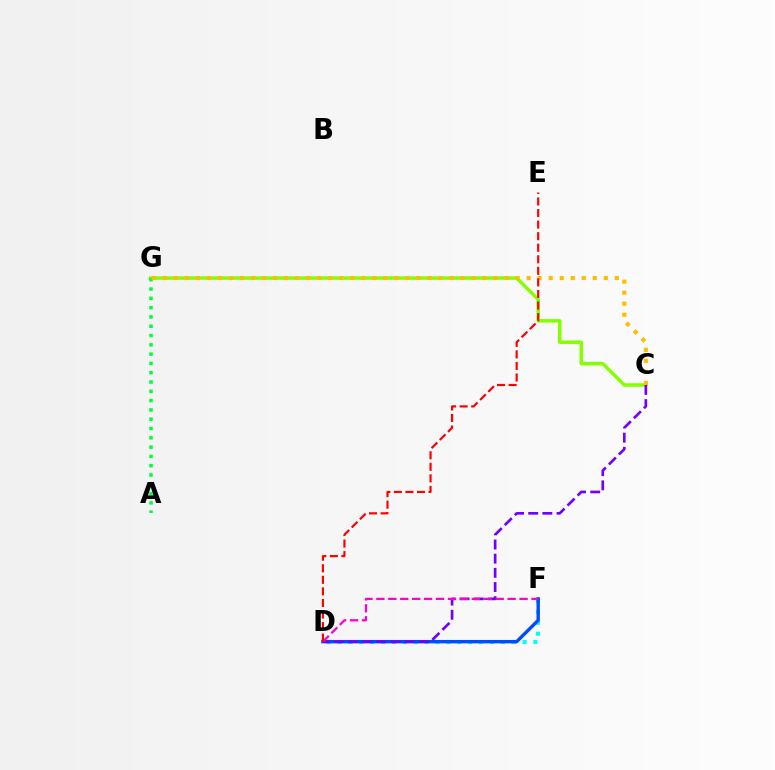{('D', 'F'): [{'color': '#00fff6', 'line_style': 'dotted', 'thickness': 2.96}, {'color': '#004bff', 'line_style': 'solid', 'thickness': 2.43}, {'color': '#ff00cf', 'line_style': 'dashed', 'thickness': 1.62}], ('C', 'G'): [{'color': '#84ff00', 'line_style': 'solid', 'thickness': 2.51}, {'color': '#ffbd00', 'line_style': 'dotted', 'thickness': 3.0}], ('A', 'G'): [{'color': '#00ff39', 'line_style': 'dotted', 'thickness': 2.53}], ('C', 'D'): [{'color': '#7200ff', 'line_style': 'dashed', 'thickness': 1.92}], ('D', 'E'): [{'color': '#ff0000', 'line_style': 'dashed', 'thickness': 1.57}]}